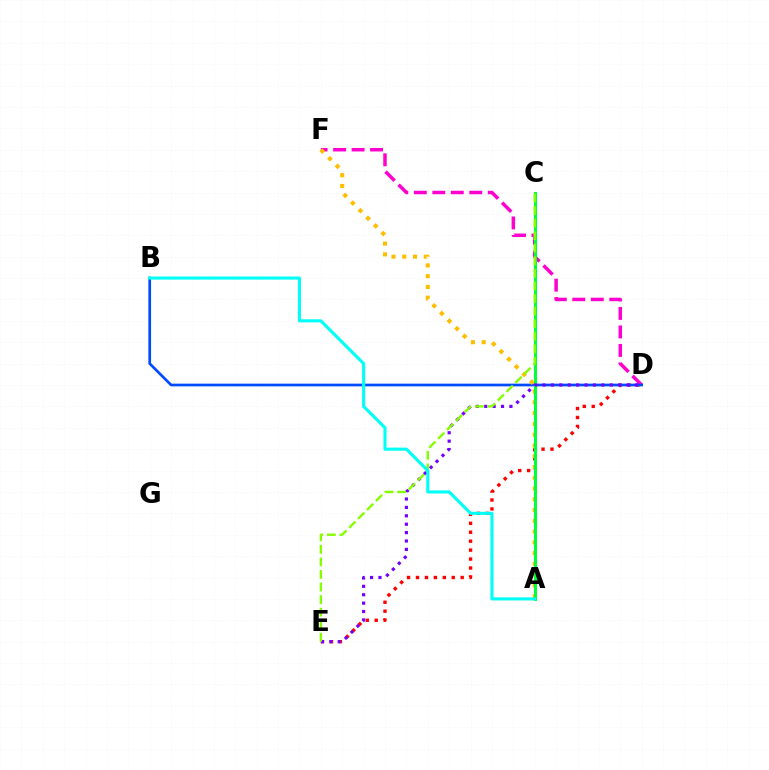{('D', 'E'): [{'color': '#ff0000', 'line_style': 'dotted', 'thickness': 2.43}, {'color': '#7200ff', 'line_style': 'dotted', 'thickness': 2.28}], ('D', 'F'): [{'color': '#ff00cf', 'line_style': 'dashed', 'thickness': 2.51}], ('B', 'D'): [{'color': '#004bff', 'line_style': 'solid', 'thickness': 1.95}], ('A', 'F'): [{'color': '#ffbd00', 'line_style': 'dotted', 'thickness': 2.93}], ('A', 'C'): [{'color': '#00ff39', 'line_style': 'solid', 'thickness': 2.17}], ('C', 'E'): [{'color': '#84ff00', 'line_style': 'dashed', 'thickness': 1.71}], ('A', 'B'): [{'color': '#00fff6', 'line_style': 'solid', 'thickness': 2.23}]}